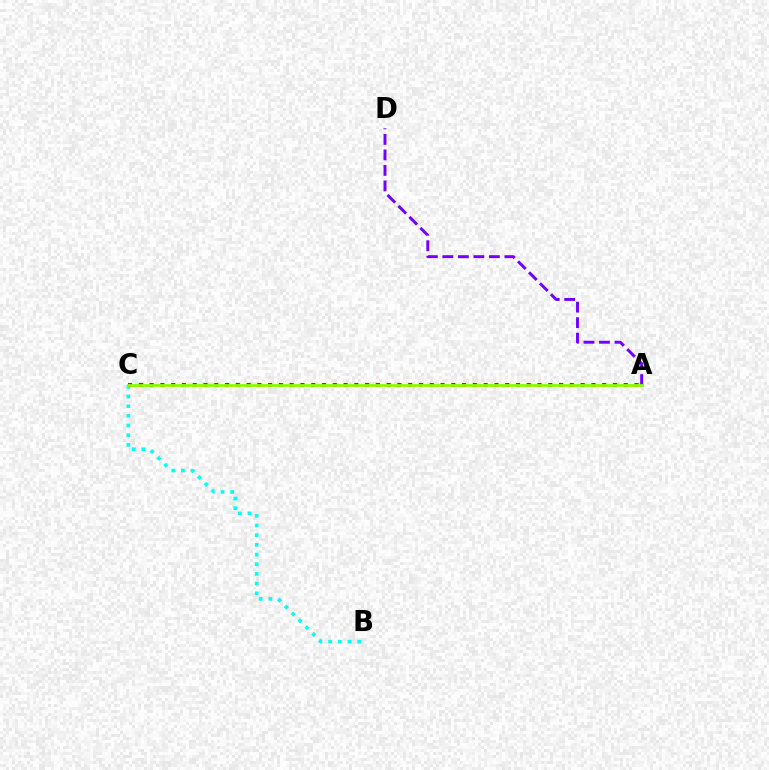{('B', 'C'): [{'color': '#00fff6', 'line_style': 'dotted', 'thickness': 2.63}], ('A', 'D'): [{'color': '#7200ff', 'line_style': 'dashed', 'thickness': 2.11}], ('A', 'C'): [{'color': '#ff0000', 'line_style': 'dotted', 'thickness': 2.93}, {'color': '#84ff00', 'line_style': 'solid', 'thickness': 2.01}]}